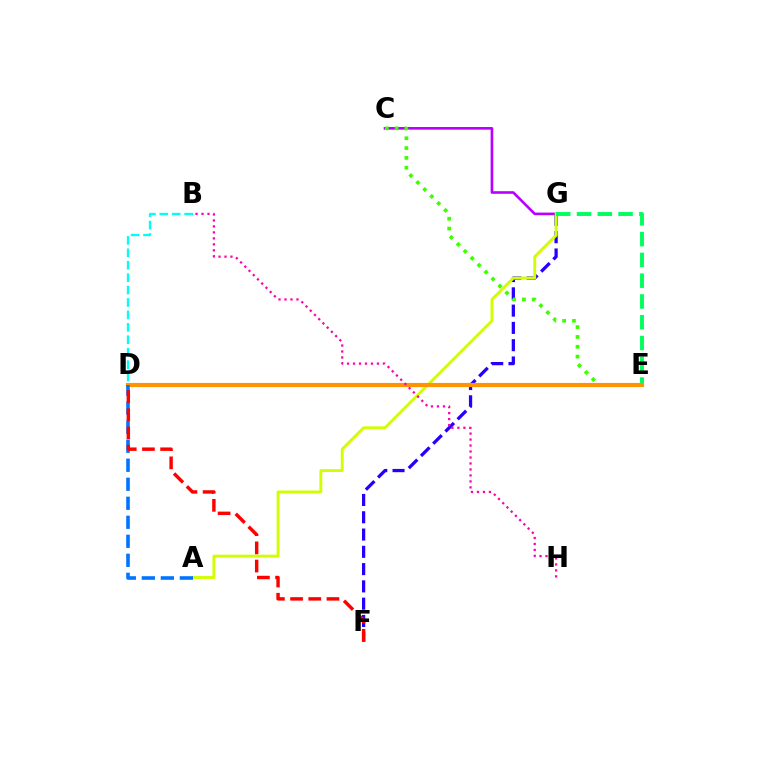{('C', 'G'): [{'color': '#b900ff', 'line_style': 'solid', 'thickness': 1.89}], ('F', 'G'): [{'color': '#2500ff', 'line_style': 'dashed', 'thickness': 2.35}], ('B', 'D'): [{'color': '#00fff6', 'line_style': 'dashed', 'thickness': 1.69}], ('A', 'G'): [{'color': '#d1ff00', 'line_style': 'solid', 'thickness': 2.08}], ('C', 'E'): [{'color': '#3dff00', 'line_style': 'dotted', 'thickness': 2.67}], ('E', 'G'): [{'color': '#00ff5c', 'line_style': 'dashed', 'thickness': 2.82}], ('D', 'E'): [{'color': '#ff9400', 'line_style': 'solid', 'thickness': 2.99}], ('A', 'D'): [{'color': '#0074ff', 'line_style': 'dashed', 'thickness': 2.58}], ('D', 'F'): [{'color': '#ff0000', 'line_style': 'dashed', 'thickness': 2.47}], ('B', 'H'): [{'color': '#ff00ac', 'line_style': 'dotted', 'thickness': 1.62}]}